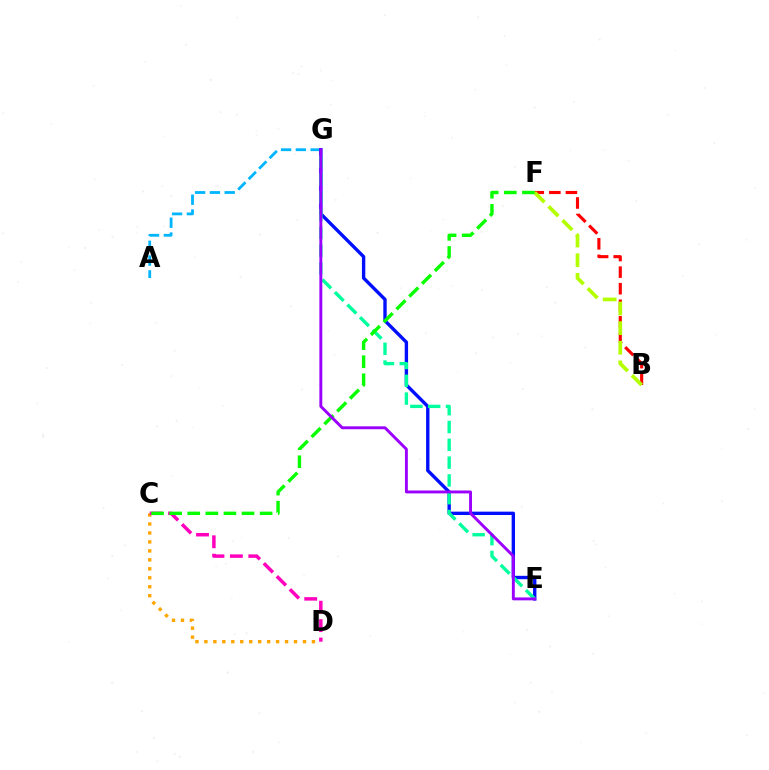{('C', 'D'): [{'color': '#ffa500', 'line_style': 'dotted', 'thickness': 2.44}, {'color': '#ff00bd', 'line_style': 'dashed', 'thickness': 2.5}], ('A', 'G'): [{'color': '#00b5ff', 'line_style': 'dashed', 'thickness': 2.01}], ('E', 'G'): [{'color': '#0010ff', 'line_style': 'solid', 'thickness': 2.43}, {'color': '#00ff9d', 'line_style': 'dashed', 'thickness': 2.42}, {'color': '#9b00ff', 'line_style': 'solid', 'thickness': 2.1}], ('B', 'F'): [{'color': '#ff0000', 'line_style': 'dashed', 'thickness': 2.25}, {'color': '#b3ff00', 'line_style': 'dashed', 'thickness': 2.67}], ('C', 'F'): [{'color': '#08ff00', 'line_style': 'dashed', 'thickness': 2.46}]}